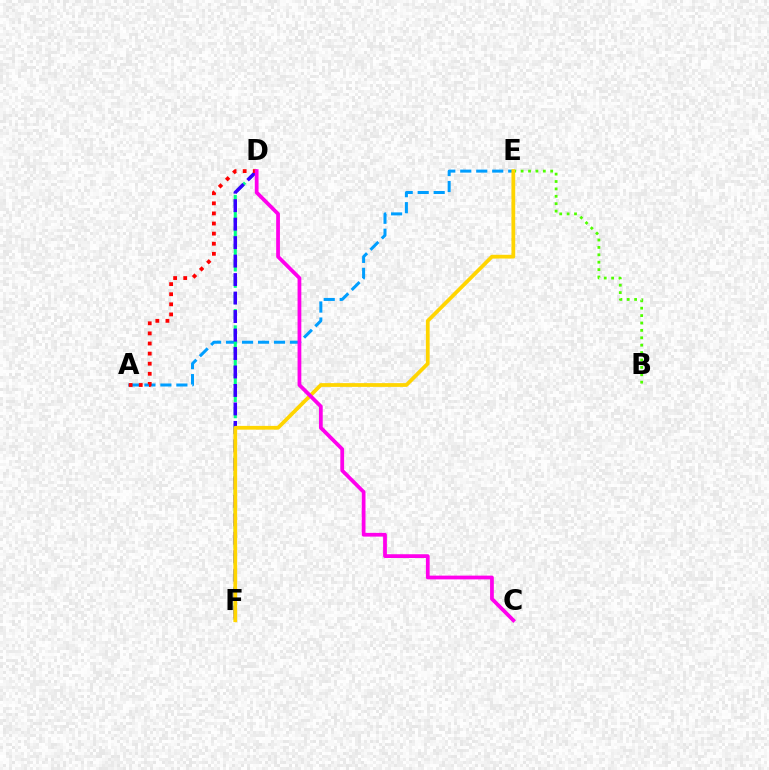{('B', 'E'): [{'color': '#4fff00', 'line_style': 'dotted', 'thickness': 2.01}], ('A', 'E'): [{'color': '#009eff', 'line_style': 'dashed', 'thickness': 2.17}], ('D', 'F'): [{'color': '#00ff86', 'line_style': 'dashed', 'thickness': 2.22}, {'color': '#3700ff', 'line_style': 'dashed', 'thickness': 2.51}], ('E', 'F'): [{'color': '#ffd500', 'line_style': 'solid', 'thickness': 2.71}], ('A', 'D'): [{'color': '#ff0000', 'line_style': 'dotted', 'thickness': 2.74}], ('C', 'D'): [{'color': '#ff00ed', 'line_style': 'solid', 'thickness': 2.71}]}